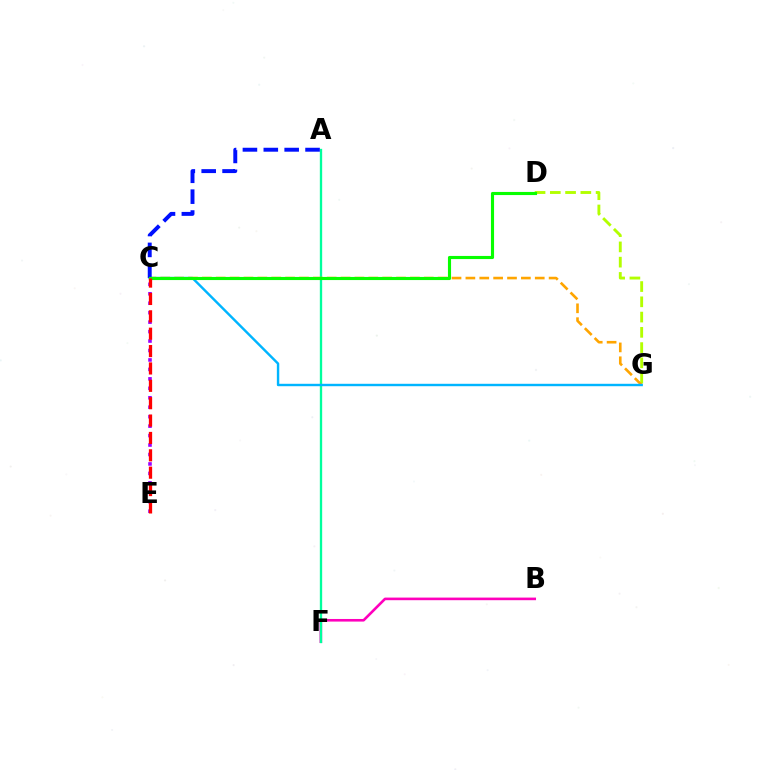{('D', 'G'): [{'color': '#b3ff00', 'line_style': 'dashed', 'thickness': 2.07}], ('B', 'F'): [{'color': '#ff00bd', 'line_style': 'solid', 'thickness': 1.88}], ('C', 'E'): [{'color': '#9b00ff', 'line_style': 'dotted', 'thickness': 2.57}, {'color': '#ff0000', 'line_style': 'dashed', 'thickness': 2.36}], ('A', 'F'): [{'color': '#00ff9d', 'line_style': 'solid', 'thickness': 1.68}], ('C', 'G'): [{'color': '#ffa500', 'line_style': 'dashed', 'thickness': 1.88}, {'color': '#00b5ff', 'line_style': 'solid', 'thickness': 1.74}], ('A', 'C'): [{'color': '#0010ff', 'line_style': 'dashed', 'thickness': 2.84}], ('C', 'D'): [{'color': '#08ff00', 'line_style': 'solid', 'thickness': 2.25}]}